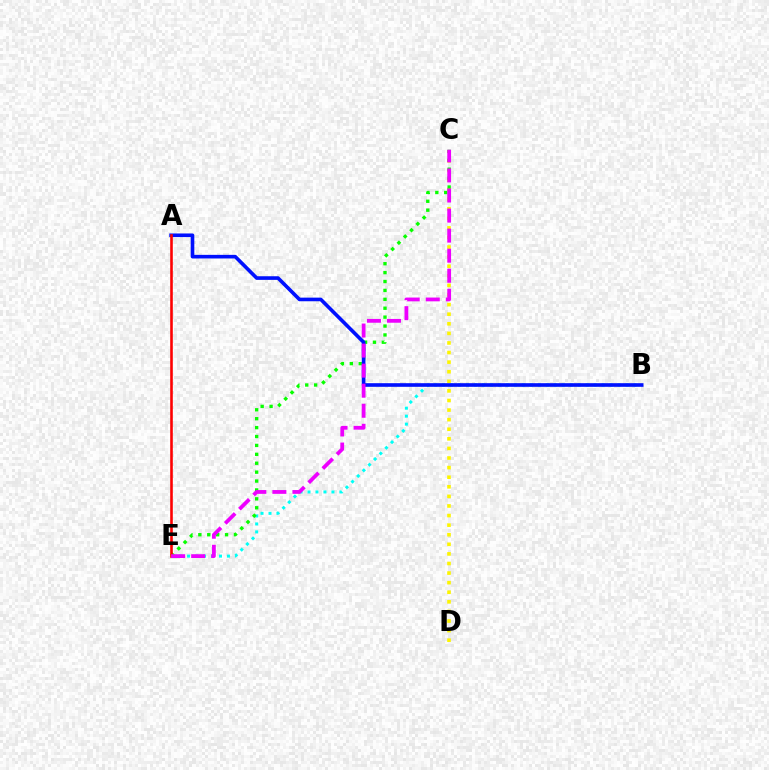{('B', 'E'): [{'color': '#00fff6', 'line_style': 'dotted', 'thickness': 2.17}], ('C', 'D'): [{'color': '#fcf500', 'line_style': 'dotted', 'thickness': 2.61}], ('C', 'E'): [{'color': '#08ff00', 'line_style': 'dotted', 'thickness': 2.42}, {'color': '#ee00ff', 'line_style': 'dashed', 'thickness': 2.72}], ('A', 'B'): [{'color': '#0010ff', 'line_style': 'solid', 'thickness': 2.61}], ('A', 'E'): [{'color': '#ff0000', 'line_style': 'solid', 'thickness': 1.87}]}